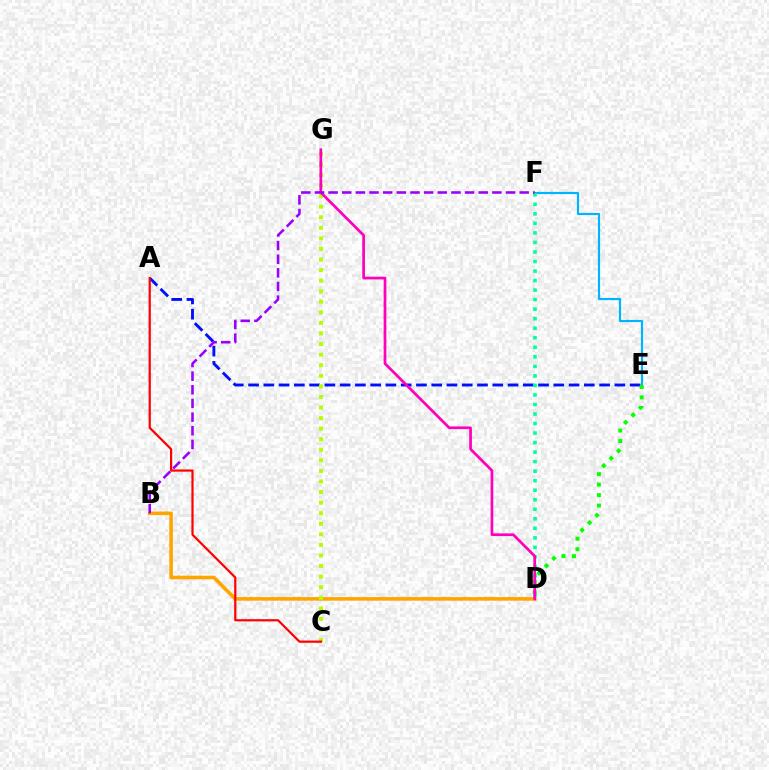{('E', 'F'): [{'color': '#00b5ff', 'line_style': 'solid', 'thickness': 1.56}], ('B', 'D'): [{'color': '#ffa500', 'line_style': 'solid', 'thickness': 2.59}], ('A', 'E'): [{'color': '#0010ff', 'line_style': 'dashed', 'thickness': 2.07}], ('D', 'E'): [{'color': '#08ff00', 'line_style': 'dotted', 'thickness': 2.85}], ('D', 'F'): [{'color': '#00ff9d', 'line_style': 'dotted', 'thickness': 2.59}], ('C', 'G'): [{'color': '#b3ff00', 'line_style': 'dotted', 'thickness': 2.87}], ('A', 'C'): [{'color': '#ff0000', 'line_style': 'solid', 'thickness': 1.59}], ('D', 'G'): [{'color': '#ff00bd', 'line_style': 'solid', 'thickness': 1.95}], ('B', 'F'): [{'color': '#9b00ff', 'line_style': 'dashed', 'thickness': 1.85}]}